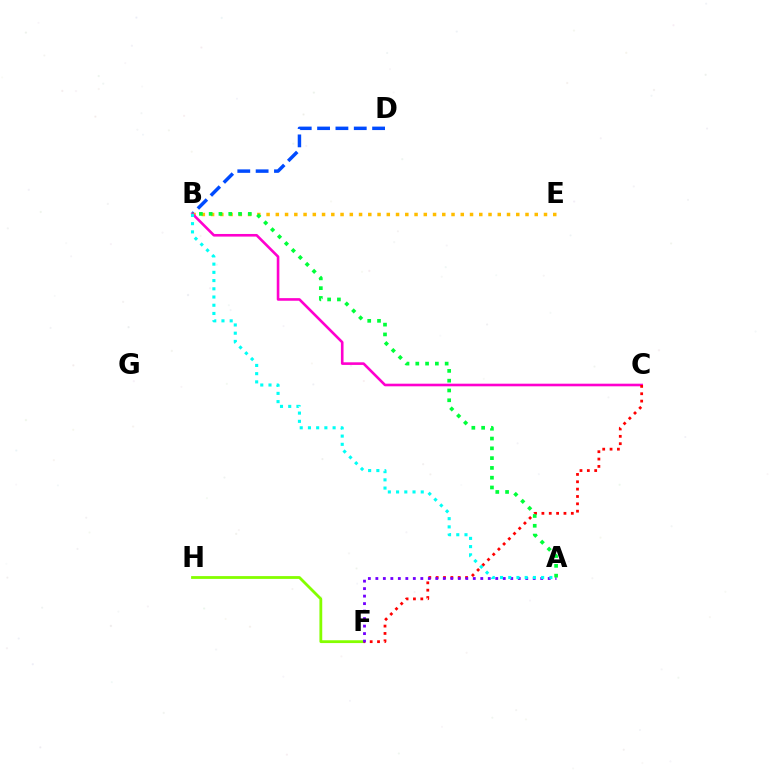{('B', 'D'): [{'color': '#004bff', 'line_style': 'dashed', 'thickness': 2.49}], ('B', 'E'): [{'color': '#ffbd00', 'line_style': 'dotted', 'thickness': 2.51}], ('F', 'H'): [{'color': '#84ff00', 'line_style': 'solid', 'thickness': 2.02}], ('B', 'C'): [{'color': '#ff00cf', 'line_style': 'solid', 'thickness': 1.88}], ('C', 'F'): [{'color': '#ff0000', 'line_style': 'dotted', 'thickness': 2.0}], ('A', 'F'): [{'color': '#7200ff', 'line_style': 'dotted', 'thickness': 2.04}], ('A', 'B'): [{'color': '#00ff39', 'line_style': 'dotted', 'thickness': 2.66}, {'color': '#00fff6', 'line_style': 'dotted', 'thickness': 2.23}]}